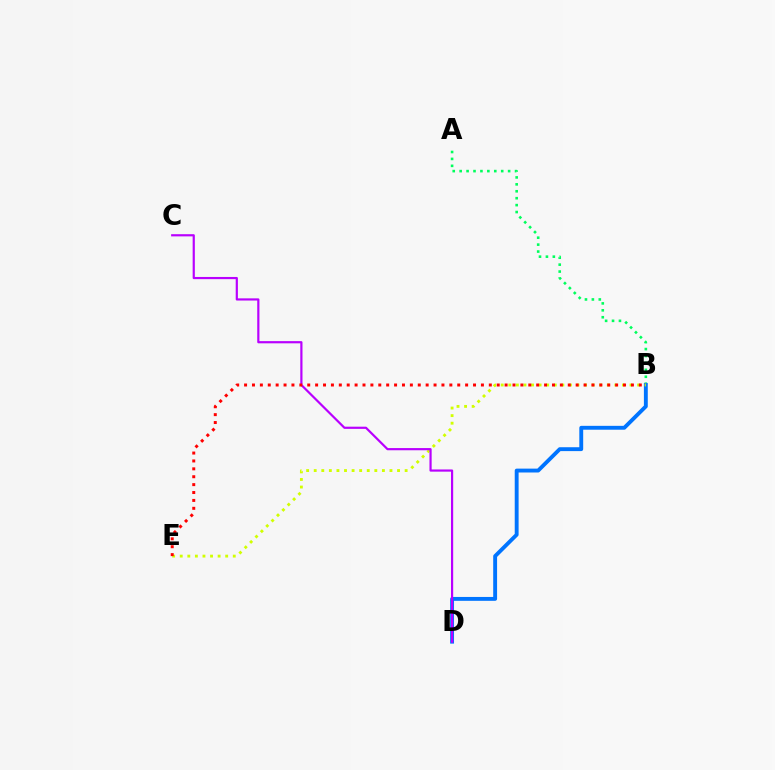{('A', 'B'): [{'color': '#00ff5c', 'line_style': 'dotted', 'thickness': 1.88}], ('B', 'D'): [{'color': '#0074ff', 'line_style': 'solid', 'thickness': 2.79}], ('B', 'E'): [{'color': '#d1ff00', 'line_style': 'dotted', 'thickness': 2.06}, {'color': '#ff0000', 'line_style': 'dotted', 'thickness': 2.15}], ('C', 'D'): [{'color': '#b900ff', 'line_style': 'solid', 'thickness': 1.58}]}